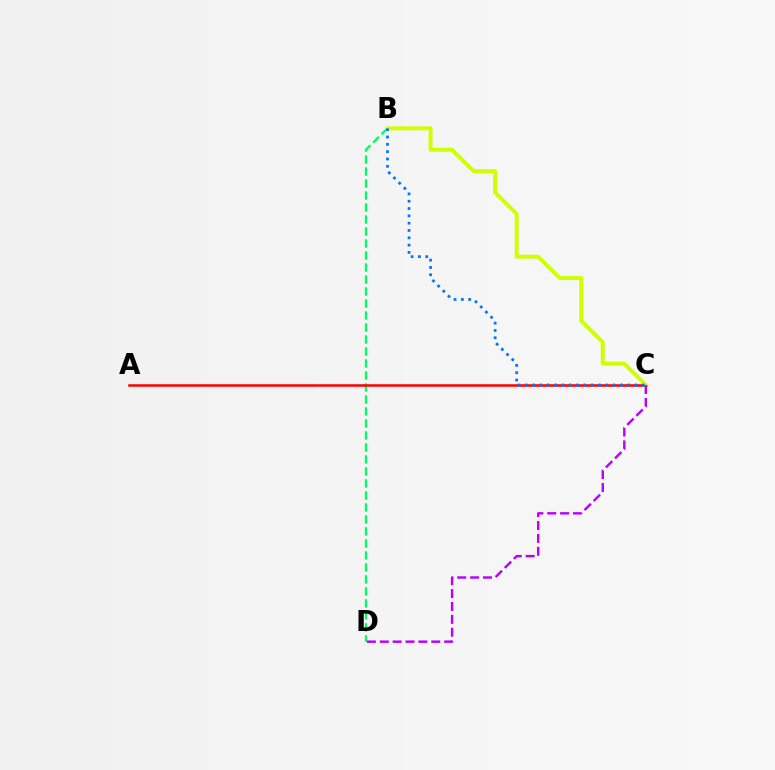{('B', 'D'): [{'color': '#00ff5c', 'line_style': 'dashed', 'thickness': 1.63}], ('A', 'C'): [{'color': '#ff0000', 'line_style': 'solid', 'thickness': 1.82}], ('B', 'C'): [{'color': '#d1ff00', 'line_style': 'solid', 'thickness': 2.85}, {'color': '#0074ff', 'line_style': 'dotted', 'thickness': 1.99}], ('C', 'D'): [{'color': '#b900ff', 'line_style': 'dashed', 'thickness': 1.75}]}